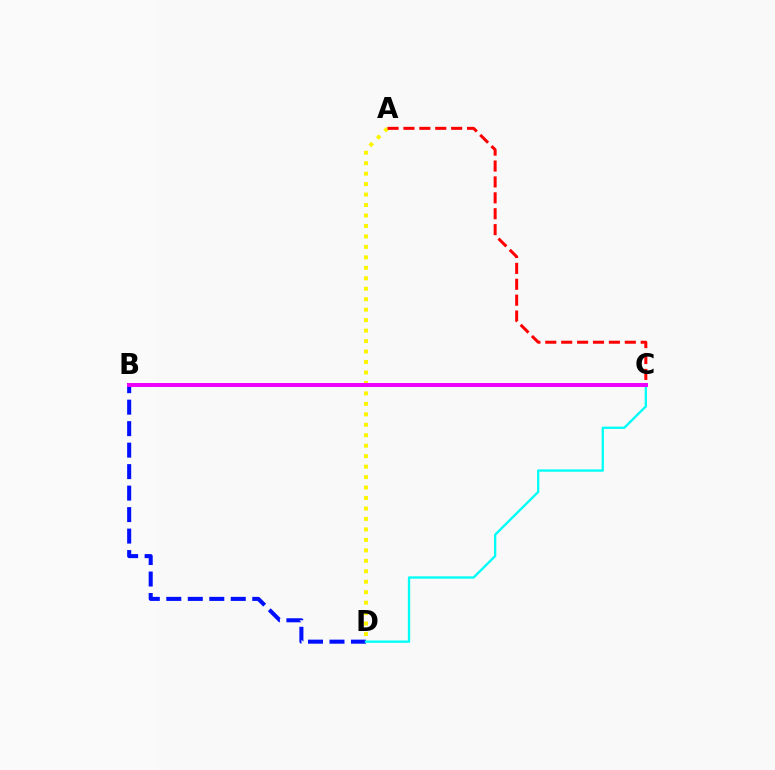{('B', 'C'): [{'color': '#08ff00', 'line_style': 'dotted', 'thickness': 1.64}, {'color': '#ee00ff', 'line_style': 'solid', 'thickness': 2.87}], ('A', 'D'): [{'color': '#fcf500', 'line_style': 'dotted', 'thickness': 2.84}], ('B', 'D'): [{'color': '#0010ff', 'line_style': 'dashed', 'thickness': 2.92}], ('A', 'C'): [{'color': '#ff0000', 'line_style': 'dashed', 'thickness': 2.16}], ('C', 'D'): [{'color': '#00fff6', 'line_style': 'solid', 'thickness': 1.68}]}